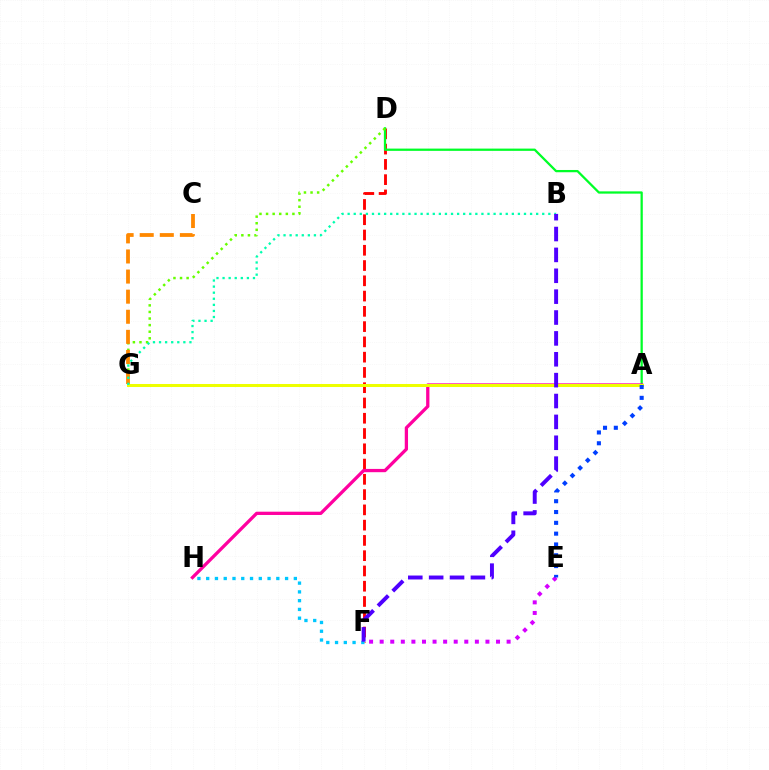{('D', 'F'): [{'color': '#ff0000', 'line_style': 'dashed', 'thickness': 2.07}], ('E', 'F'): [{'color': '#d600ff', 'line_style': 'dotted', 'thickness': 2.87}], ('A', 'D'): [{'color': '#00ff27', 'line_style': 'solid', 'thickness': 1.63}], ('D', 'G'): [{'color': '#66ff00', 'line_style': 'dotted', 'thickness': 1.79}], ('C', 'G'): [{'color': '#ff8800', 'line_style': 'dashed', 'thickness': 2.73}], ('A', 'H'): [{'color': '#ff00a0', 'line_style': 'solid', 'thickness': 2.36}], ('A', 'G'): [{'color': '#eeff00', 'line_style': 'solid', 'thickness': 2.17}], ('F', 'H'): [{'color': '#00c7ff', 'line_style': 'dotted', 'thickness': 2.38}], ('B', 'G'): [{'color': '#00ffaf', 'line_style': 'dotted', 'thickness': 1.65}], ('A', 'E'): [{'color': '#003fff', 'line_style': 'dotted', 'thickness': 2.94}], ('B', 'F'): [{'color': '#4f00ff', 'line_style': 'dashed', 'thickness': 2.84}]}